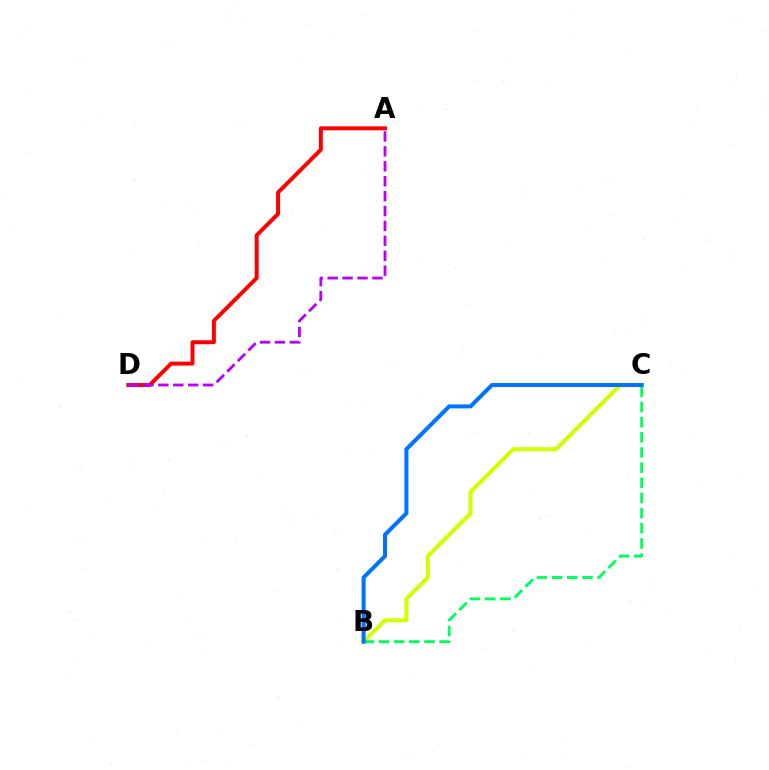{('B', 'C'): [{'color': '#d1ff00', 'line_style': 'solid', 'thickness': 2.91}, {'color': '#00ff5c', 'line_style': 'dashed', 'thickness': 2.06}, {'color': '#0074ff', 'line_style': 'solid', 'thickness': 2.91}], ('A', 'D'): [{'color': '#ff0000', 'line_style': 'solid', 'thickness': 2.85}, {'color': '#b900ff', 'line_style': 'dashed', 'thickness': 2.03}]}